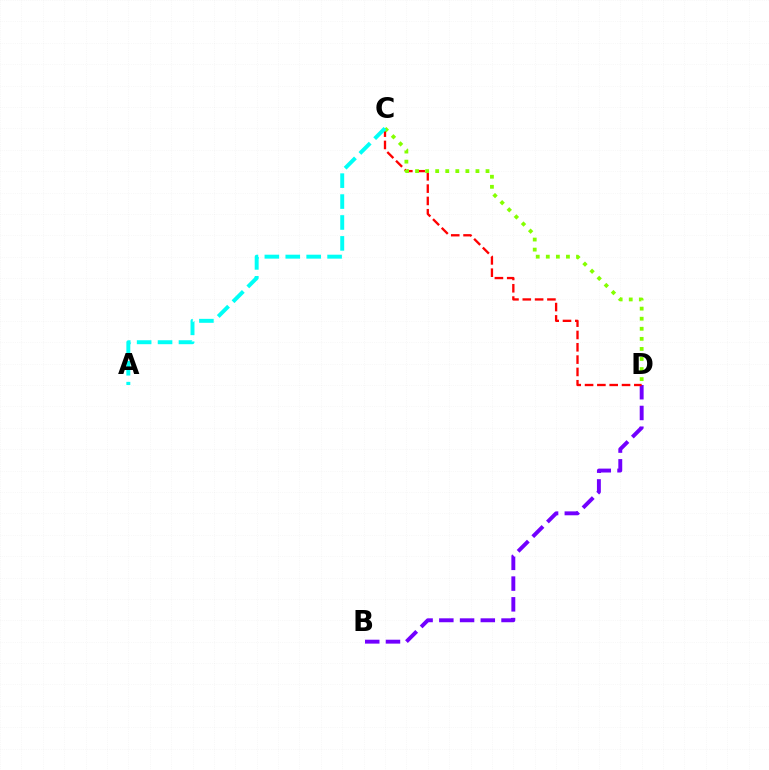{('B', 'D'): [{'color': '#7200ff', 'line_style': 'dashed', 'thickness': 2.82}], ('C', 'D'): [{'color': '#ff0000', 'line_style': 'dashed', 'thickness': 1.67}, {'color': '#84ff00', 'line_style': 'dotted', 'thickness': 2.73}], ('A', 'C'): [{'color': '#00fff6', 'line_style': 'dashed', 'thickness': 2.84}]}